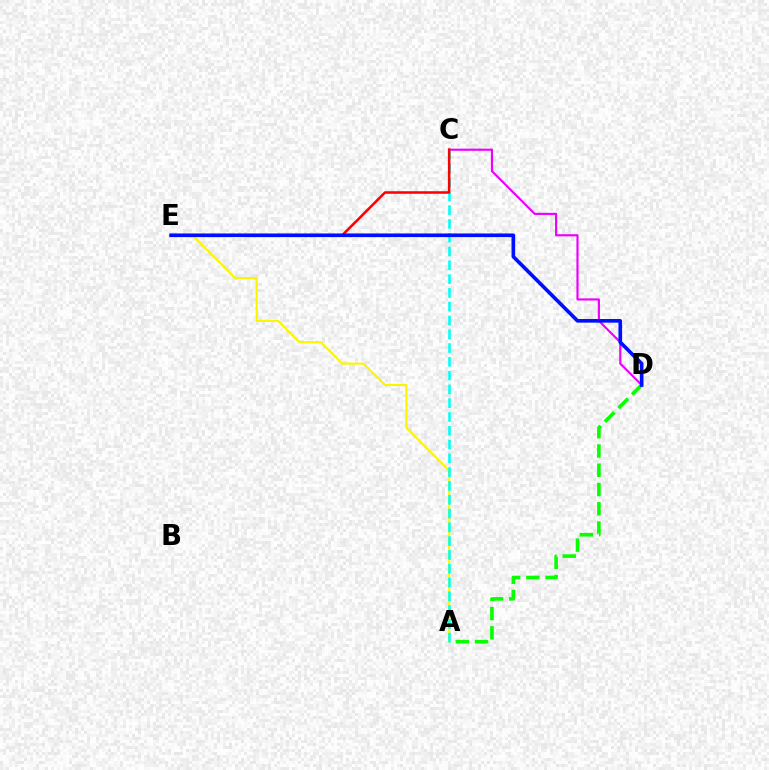{('C', 'D'): [{'color': '#ee00ff', 'line_style': 'solid', 'thickness': 1.56}], ('A', 'D'): [{'color': '#08ff00', 'line_style': 'dashed', 'thickness': 2.62}], ('A', 'E'): [{'color': '#fcf500', 'line_style': 'solid', 'thickness': 1.54}], ('A', 'C'): [{'color': '#00fff6', 'line_style': 'dashed', 'thickness': 1.87}], ('C', 'E'): [{'color': '#ff0000', 'line_style': 'solid', 'thickness': 1.83}], ('D', 'E'): [{'color': '#0010ff', 'line_style': 'solid', 'thickness': 2.62}]}